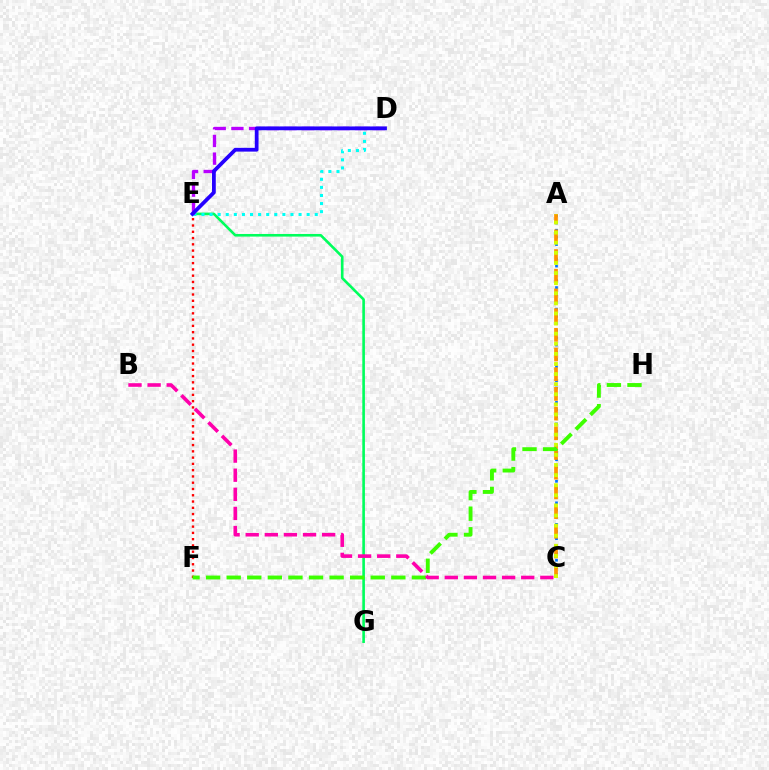{('A', 'C'): [{'color': '#0074ff', 'line_style': 'dotted', 'thickness': 1.95}, {'color': '#ff9400', 'line_style': 'dashed', 'thickness': 2.68}, {'color': '#d1ff00', 'line_style': 'dotted', 'thickness': 2.74}], ('E', 'G'): [{'color': '#00ff5c', 'line_style': 'solid', 'thickness': 1.89}], ('D', 'E'): [{'color': '#00fff6', 'line_style': 'dotted', 'thickness': 2.2}, {'color': '#b900ff', 'line_style': 'dashed', 'thickness': 2.4}, {'color': '#2500ff', 'line_style': 'solid', 'thickness': 2.72}], ('E', 'F'): [{'color': '#ff0000', 'line_style': 'dotted', 'thickness': 1.7}], ('F', 'H'): [{'color': '#3dff00', 'line_style': 'dashed', 'thickness': 2.8}], ('B', 'C'): [{'color': '#ff00ac', 'line_style': 'dashed', 'thickness': 2.6}]}